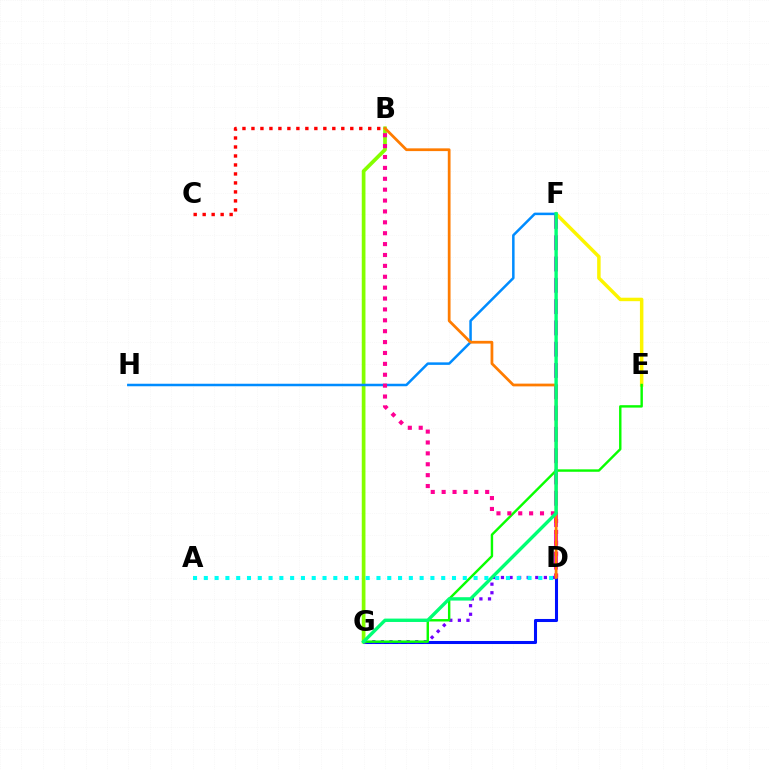{('D', 'G'): [{'color': '#0010ff', 'line_style': 'solid', 'thickness': 2.2}, {'color': '#7200ff', 'line_style': 'dotted', 'thickness': 2.33}], ('D', 'F'): [{'color': '#ee00ff', 'line_style': 'dashed', 'thickness': 2.89}], ('E', 'F'): [{'color': '#fcf500', 'line_style': 'solid', 'thickness': 2.5}], ('B', 'G'): [{'color': '#84ff00', 'line_style': 'solid', 'thickness': 2.66}], ('F', 'H'): [{'color': '#008cff', 'line_style': 'solid', 'thickness': 1.81}], ('E', 'G'): [{'color': '#08ff00', 'line_style': 'solid', 'thickness': 1.74}], ('B', 'C'): [{'color': '#ff0000', 'line_style': 'dotted', 'thickness': 2.44}], ('B', 'D'): [{'color': '#ff0094', 'line_style': 'dotted', 'thickness': 2.96}, {'color': '#ff7c00', 'line_style': 'solid', 'thickness': 1.98}], ('F', 'G'): [{'color': '#00ff74', 'line_style': 'solid', 'thickness': 2.44}], ('A', 'D'): [{'color': '#00fff6', 'line_style': 'dotted', 'thickness': 2.93}]}